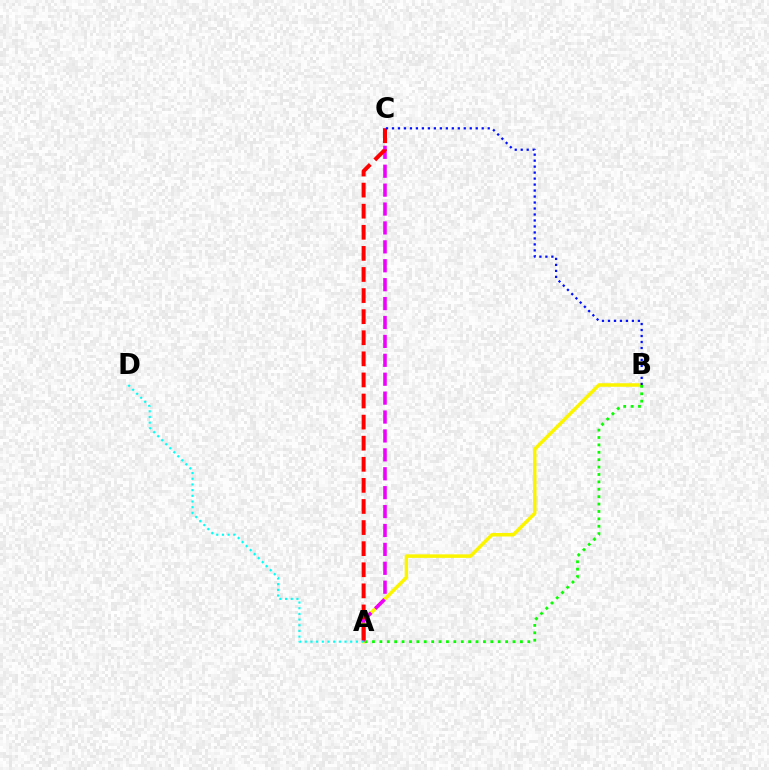{('A', 'B'): [{'color': '#fcf500', 'line_style': 'solid', 'thickness': 2.54}, {'color': '#08ff00', 'line_style': 'dotted', 'thickness': 2.01}], ('A', 'C'): [{'color': '#ee00ff', 'line_style': 'dashed', 'thickness': 2.57}, {'color': '#ff0000', 'line_style': 'dashed', 'thickness': 2.87}], ('B', 'C'): [{'color': '#0010ff', 'line_style': 'dotted', 'thickness': 1.63}], ('A', 'D'): [{'color': '#00fff6', 'line_style': 'dotted', 'thickness': 1.54}]}